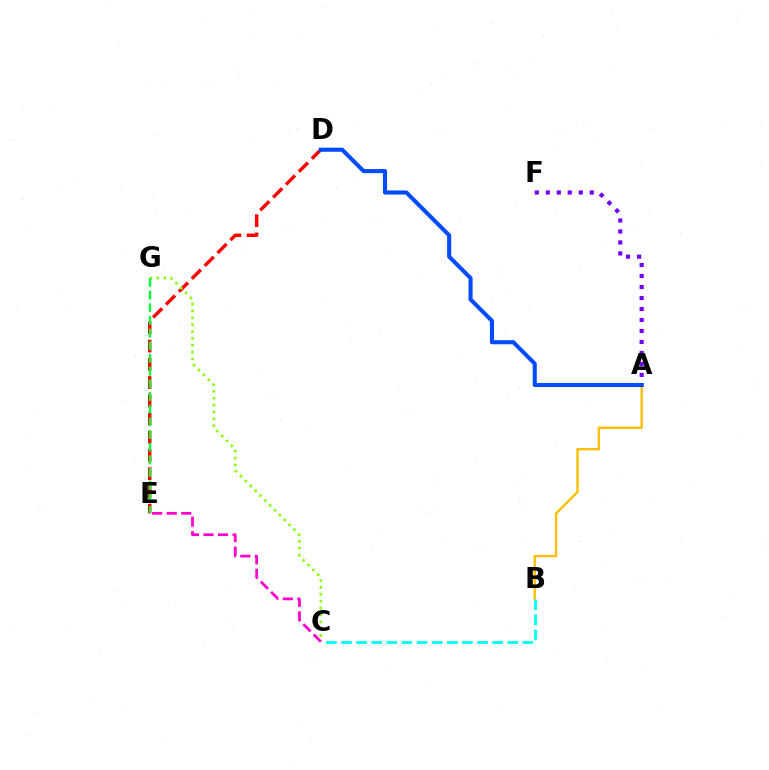{('D', 'E'): [{'color': '#ff0000', 'line_style': 'dashed', 'thickness': 2.48}], ('A', 'F'): [{'color': '#7200ff', 'line_style': 'dotted', 'thickness': 2.99}], ('A', 'B'): [{'color': '#ffbd00', 'line_style': 'solid', 'thickness': 1.7}], ('B', 'C'): [{'color': '#00fff6', 'line_style': 'dashed', 'thickness': 2.05}], ('C', 'G'): [{'color': '#84ff00', 'line_style': 'dotted', 'thickness': 1.87}], ('C', 'E'): [{'color': '#ff00cf', 'line_style': 'dashed', 'thickness': 1.98}], ('A', 'D'): [{'color': '#004bff', 'line_style': 'solid', 'thickness': 2.94}], ('E', 'G'): [{'color': '#00ff39', 'line_style': 'dashed', 'thickness': 1.72}]}